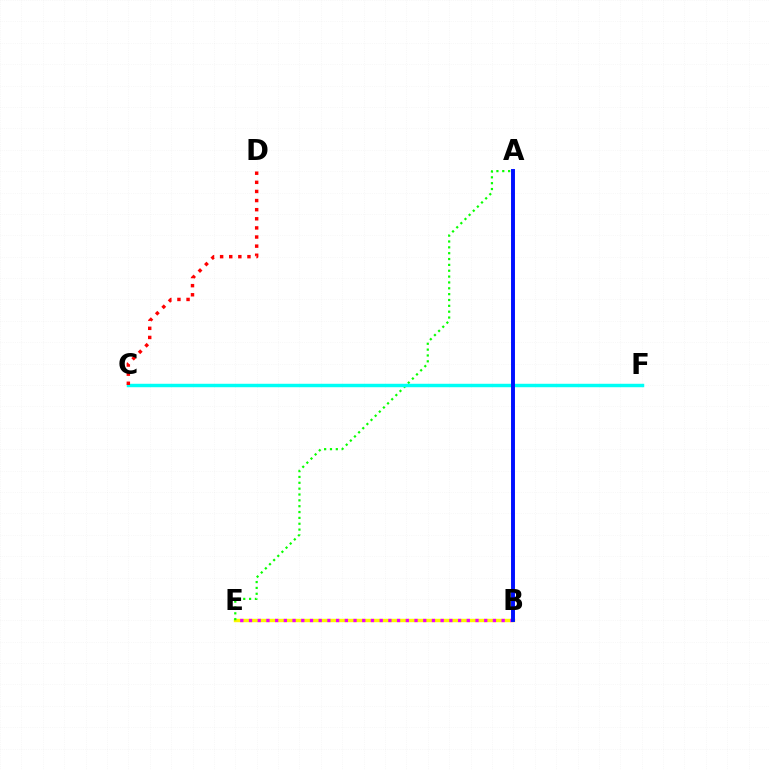{('B', 'E'): [{'color': '#fcf500', 'line_style': 'solid', 'thickness': 2.46}, {'color': '#ee00ff', 'line_style': 'dotted', 'thickness': 2.37}], ('A', 'E'): [{'color': '#08ff00', 'line_style': 'dotted', 'thickness': 1.59}], ('C', 'F'): [{'color': '#00fff6', 'line_style': 'solid', 'thickness': 2.48}], ('C', 'D'): [{'color': '#ff0000', 'line_style': 'dotted', 'thickness': 2.48}], ('A', 'B'): [{'color': '#0010ff', 'line_style': 'solid', 'thickness': 2.83}]}